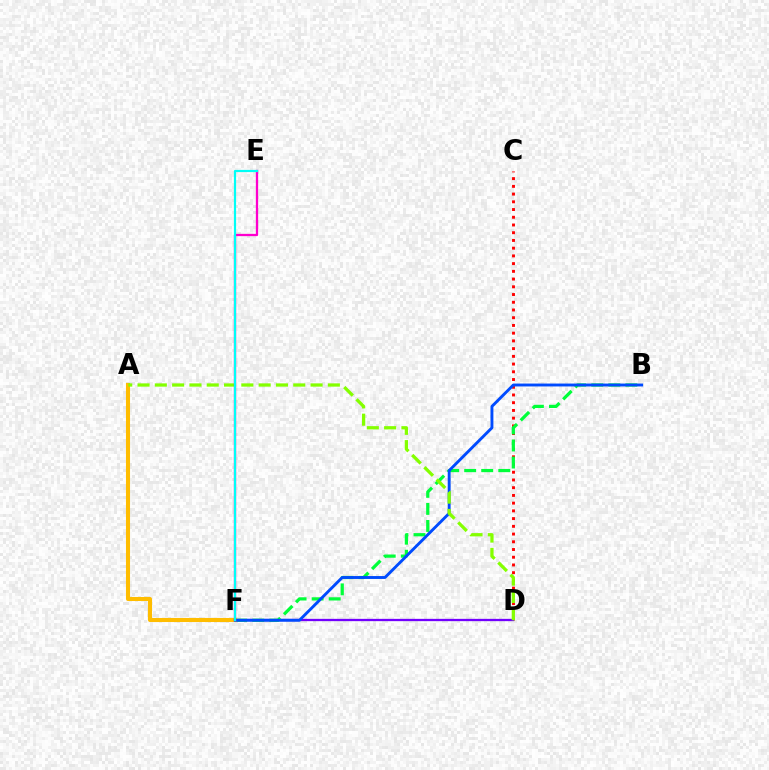{('C', 'D'): [{'color': '#ff0000', 'line_style': 'dotted', 'thickness': 2.1}], ('D', 'F'): [{'color': '#7200ff', 'line_style': 'solid', 'thickness': 1.66}], ('B', 'F'): [{'color': '#00ff39', 'line_style': 'dashed', 'thickness': 2.32}, {'color': '#004bff', 'line_style': 'solid', 'thickness': 2.08}], ('A', 'F'): [{'color': '#ffbd00', 'line_style': 'solid', 'thickness': 2.92}], ('A', 'D'): [{'color': '#84ff00', 'line_style': 'dashed', 'thickness': 2.35}], ('E', 'F'): [{'color': '#ff00cf', 'line_style': 'solid', 'thickness': 1.65}, {'color': '#00fff6', 'line_style': 'solid', 'thickness': 1.58}]}